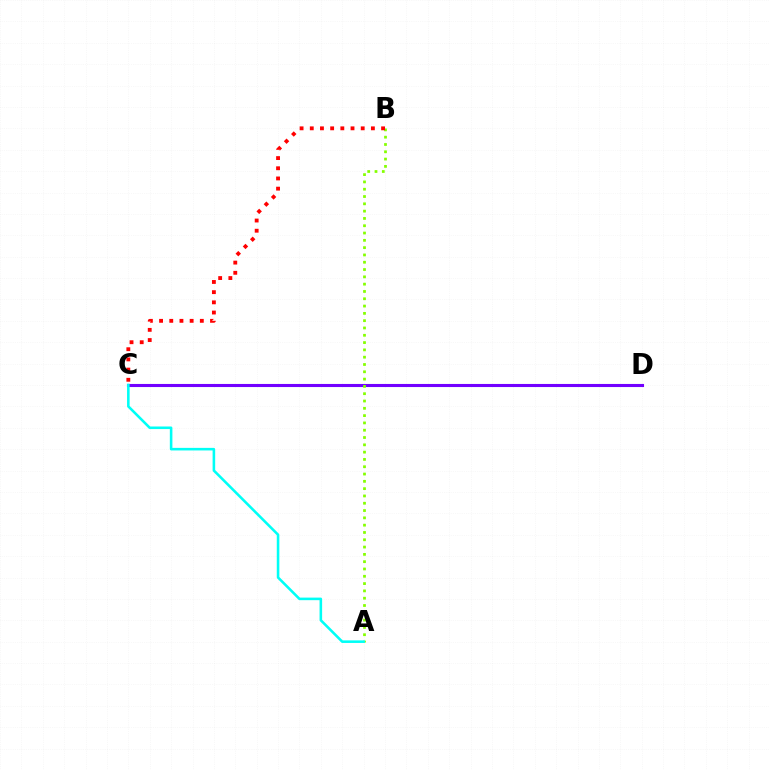{('C', 'D'): [{'color': '#7200ff', 'line_style': 'solid', 'thickness': 2.22}], ('A', 'B'): [{'color': '#84ff00', 'line_style': 'dotted', 'thickness': 1.98}], ('B', 'C'): [{'color': '#ff0000', 'line_style': 'dotted', 'thickness': 2.77}], ('A', 'C'): [{'color': '#00fff6', 'line_style': 'solid', 'thickness': 1.85}]}